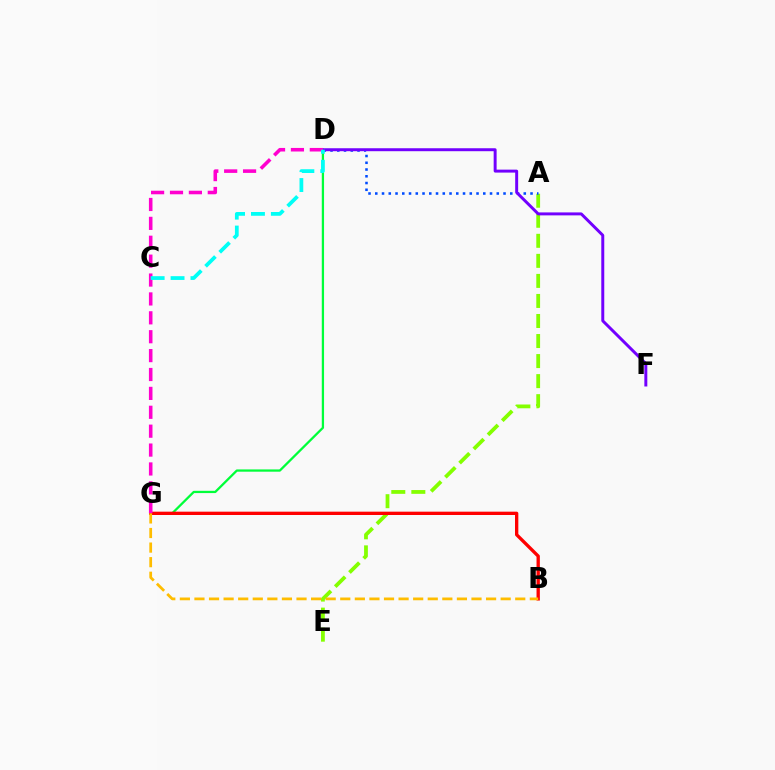{('A', 'E'): [{'color': '#84ff00', 'line_style': 'dashed', 'thickness': 2.72}], ('D', 'G'): [{'color': '#00ff39', 'line_style': 'solid', 'thickness': 1.64}, {'color': '#ff00cf', 'line_style': 'dashed', 'thickness': 2.57}], ('A', 'D'): [{'color': '#004bff', 'line_style': 'dotted', 'thickness': 1.83}], ('D', 'F'): [{'color': '#7200ff', 'line_style': 'solid', 'thickness': 2.13}], ('B', 'G'): [{'color': '#ff0000', 'line_style': 'solid', 'thickness': 2.39}, {'color': '#ffbd00', 'line_style': 'dashed', 'thickness': 1.98}], ('C', 'D'): [{'color': '#00fff6', 'line_style': 'dashed', 'thickness': 2.7}]}